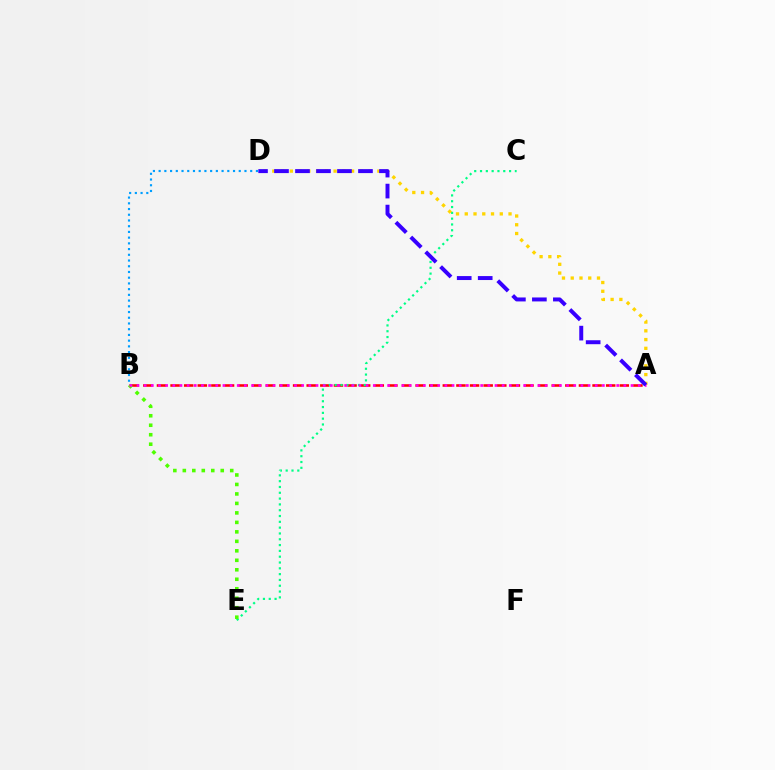{('A', 'B'): [{'color': '#ff0000', 'line_style': 'dashed', 'thickness': 1.85}, {'color': '#ff00ed', 'line_style': 'dotted', 'thickness': 1.95}], ('C', 'E'): [{'color': '#00ff86', 'line_style': 'dotted', 'thickness': 1.58}], ('A', 'D'): [{'color': '#ffd500', 'line_style': 'dotted', 'thickness': 2.38}, {'color': '#3700ff', 'line_style': 'dashed', 'thickness': 2.85}], ('B', 'E'): [{'color': '#4fff00', 'line_style': 'dotted', 'thickness': 2.58}], ('B', 'D'): [{'color': '#009eff', 'line_style': 'dotted', 'thickness': 1.55}]}